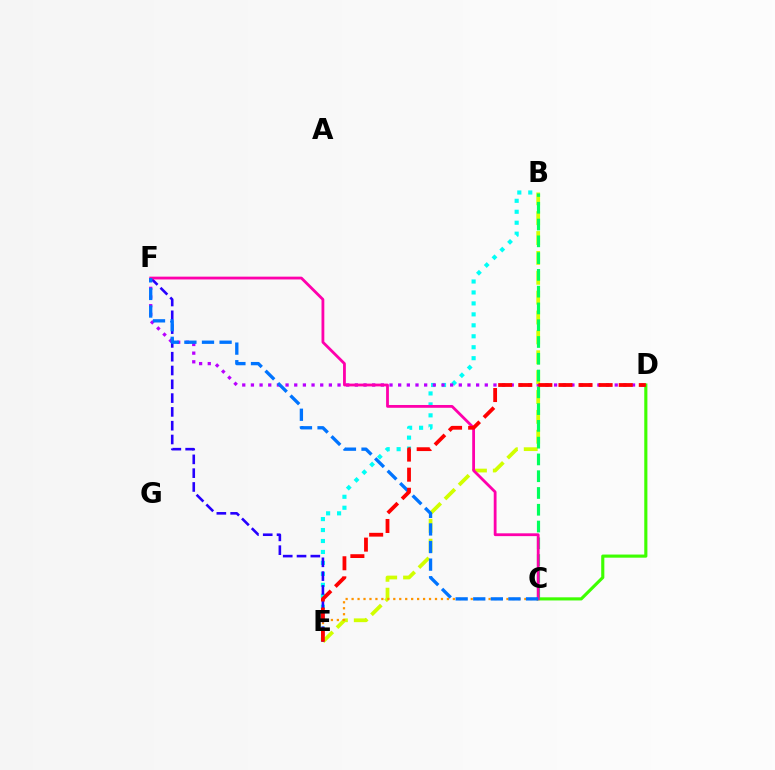{('B', 'E'): [{'color': '#00fff6', 'line_style': 'dotted', 'thickness': 2.98}, {'color': '#d1ff00', 'line_style': 'dashed', 'thickness': 2.7}], ('D', 'F'): [{'color': '#b900ff', 'line_style': 'dotted', 'thickness': 2.35}], ('C', 'D'): [{'color': '#3dff00', 'line_style': 'solid', 'thickness': 2.25}], ('C', 'E'): [{'color': '#ff9400', 'line_style': 'dotted', 'thickness': 1.62}], ('E', 'F'): [{'color': '#2500ff', 'line_style': 'dashed', 'thickness': 1.87}], ('B', 'C'): [{'color': '#00ff5c', 'line_style': 'dashed', 'thickness': 2.28}], ('C', 'F'): [{'color': '#ff00ac', 'line_style': 'solid', 'thickness': 2.02}, {'color': '#0074ff', 'line_style': 'dashed', 'thickness': 2.39}], ('D', 'E'): [{'color': '#ff0000', 'line_style': 'dashed', 'thickness': 2.73}]}